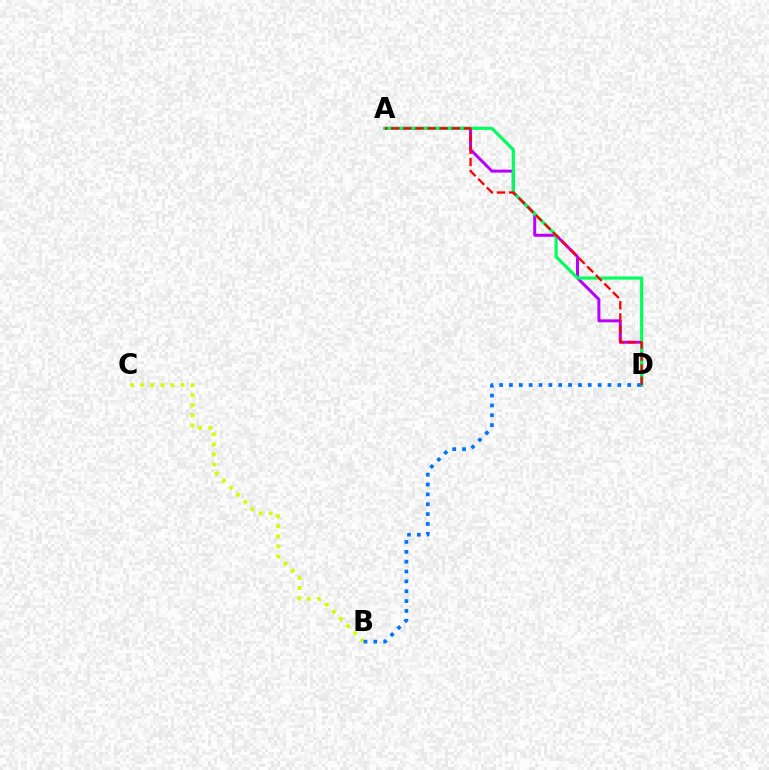{('A', 'D'): [{'color': '#b900ff', 'line_style': 'solid', 'thickness': 2.15}, {'color': '#00ff5c', 'line_style': 'solid', 'thickness': 2.26}, {'color': '#ff0000', 'line_style': 'dashed', 'thickness': 1.64}], ('B', 'C'): [{'color': '#d1ff00', 'line_style': 'dotted', 'thickness': 2.74}], ('B', 'D'): [{'color': '#0074ff', 'line_style': 'dotted', 'thickness': 2.68}]}